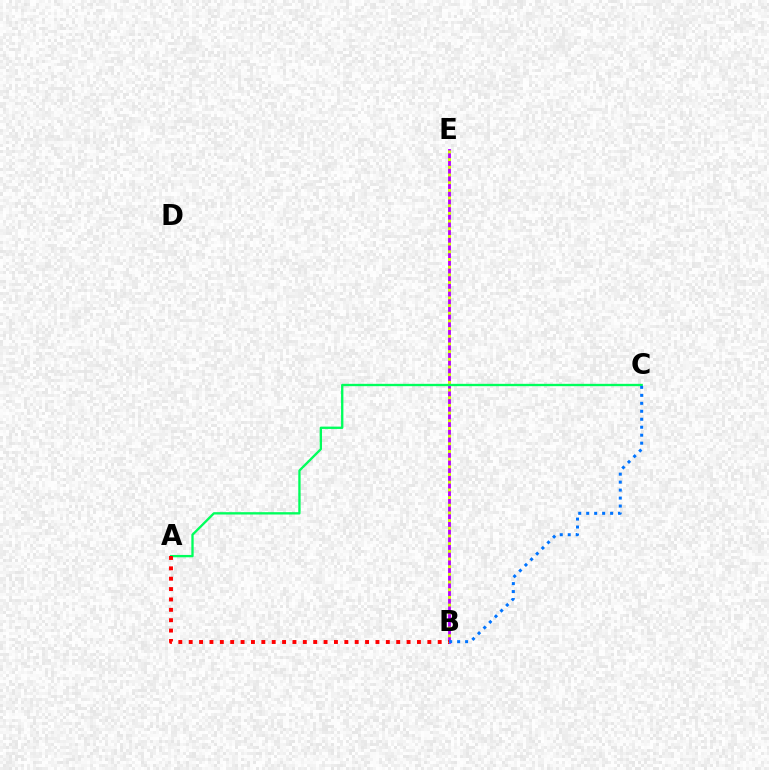{('B', 'E'): [{'color': '#b900ff', 'line_style': 'solid', 'thickness': 2.05}, {'color': '#d1ff00', 'line_style': 'dotted', 'thickness': 2.09}], ('A', 'C'): [{'color': '#00ff5c', 'line_style': 'solid', 'thickness': 1.68}], ('A', 'B'): [{'color': '#ff0000', 'line_style': 'dotted', 'thickness': 2.82}], ('B', 'C'): [{'color': '#0074ff', 'line_style': 'dotted', 'thickness': 2.17}]}